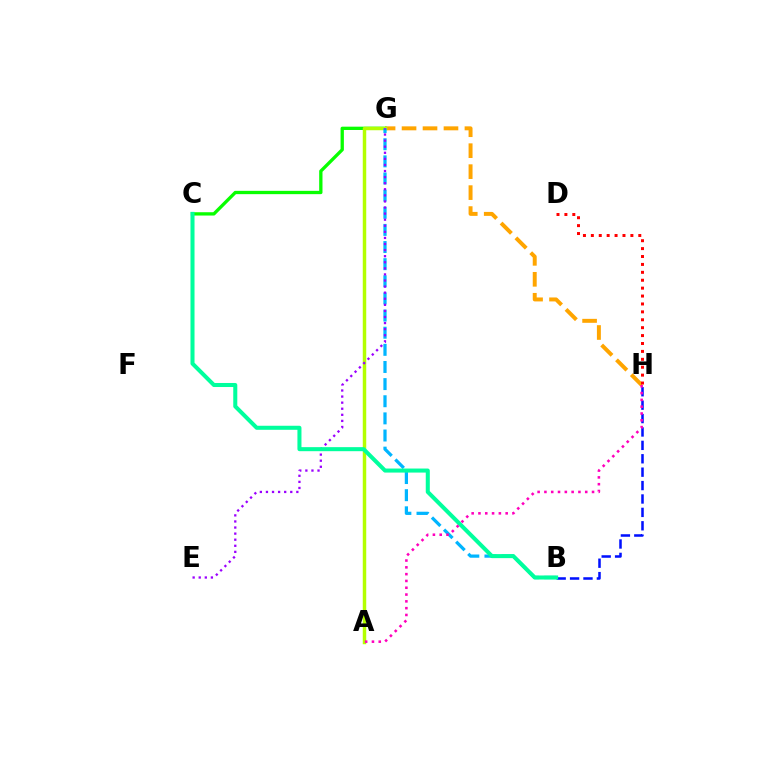{('B', 'H'): [{'color': '#0010ff', 'line_style': 'dashed', 'thickness': 1.82}], ('G', 'H'): [{'color': '#ffa500', 'line_style': 'dashed', 'thickness': 2.85}], ('C', 'G'): [{'color': '#08ff00', 'line_style': 'solid', 'thickness': 2.38}], ('D', 'H'): [{'color': '#ff0000', 'line_style': 'dotted', 'thickness': 2.15}], ('A', 'G'): [{'color': '#b3ff00', 'line_style': 'solid', 'thickness': 2.49}], ('B', 'G'): [{'color': '#00b5ff', 'line_style': 'dashed', 'thickness': 2.33}], ('E', 'G'): [{'color': '#9b00ff', 'line_style': 'dotted', 'thickness': 1.65}], ('B', 'C'): [{'color': '#00ff9d', 'line_style': 'solid', 'thickness': 2.91}], ('A', 'H'): [{'color': '#ff00bd', 'line_style': 'dotted', 'thickness': 1.85}]}